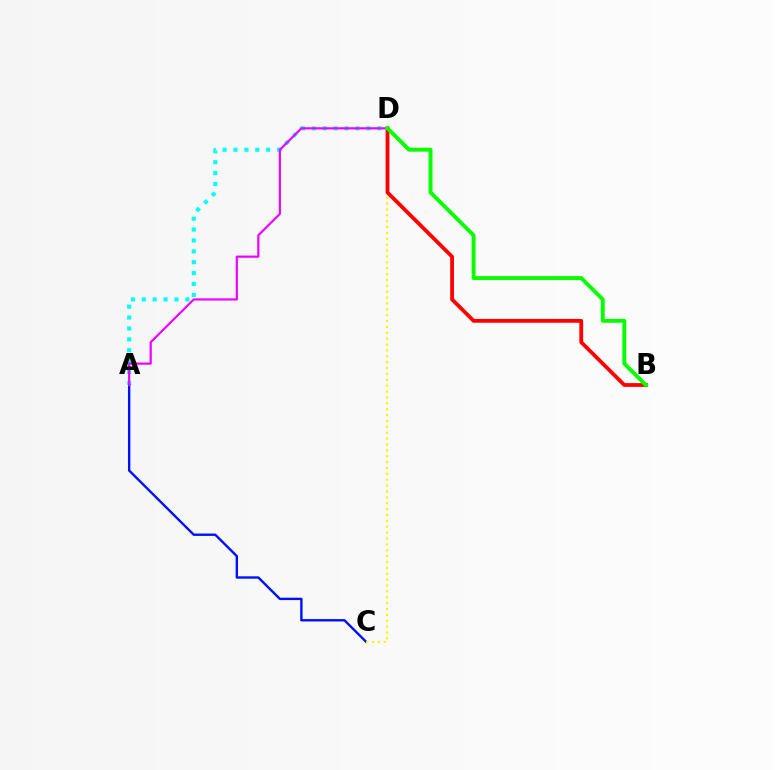{('A', 'D'): [{'color': '#00fff6', 'line_style': 'dotted', 'thickness': 2.96}, {'color': '#ee00ff', 'line_style': 'solid', 'thickness': 1.58}], ('A', 'C'): [{'color': '#0010ff', 'line_style': 'solid', 'thickness': 1.72}], ('C', 'D'): [{'color': '#fcf500', 'line_style': 'dotted', 'thickness': 1.6}], ('B', 'D'): [{'color': '#ff0000', 'line_style': 'solid', 'thickness': 2.73}, {'color': '#08ff00', 'line_style': 'solid', 'thickness': 2.81}]}